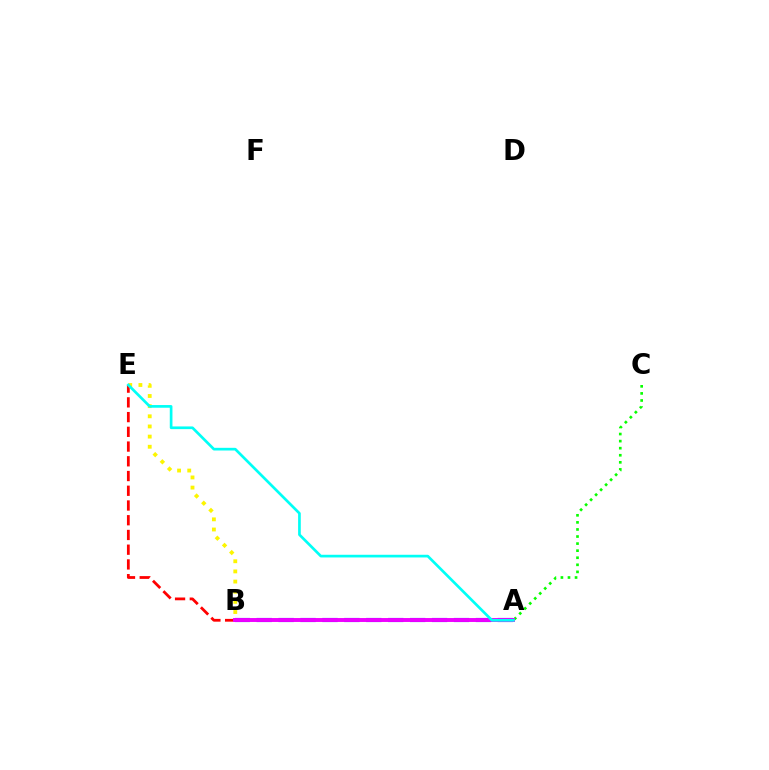{('B', 'E'): [{'color': '#fcf500', 'line_style': 'dotted', 'thickness': 2.76}, {'color': '#ff0000', 'line_style': 'dashed', 'thickness': 2.0}], ('A', 'C'): [{'color': '#08ff00', 'line_style': 'dotted', 'thickness': 1.92}], ('A', 'B'): [{'color': '#0010ff', 'line_style': 'dashed', 'thickness': 2.98}, {'color': '#ee00ff', 'line_style': 'solid', 'thickness': 2.82}], ('A', 'E'): [{'color': '#00fff6', 'line_style': 'solid', 'thickness': 1.93}]}